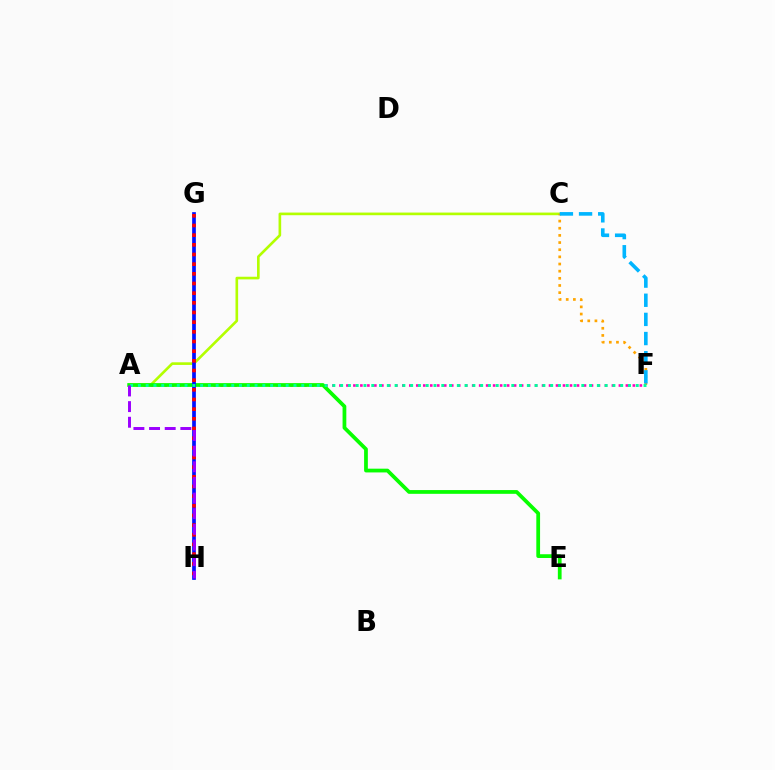{('A', 'F'): [{'color': '#ff00bd', 'line_style': 'dotted', 'thickness': 1.9}, {'color': '#00ff9d', 'line_style': 'dotted', 'thickness': 2.11}], ('A', 'C'): [{'color': '#b3ff00', 'line_style': 'solid', 'thickness': 1.9}], ('C', 'F'): [{'color': '#ffa500', 'line_style': 'dotted', 'thickness': 1.94}, {'color': '#00b5ff', 'line_style': 'dashed', 'thickness': 2.6}], ('A', 'E'): [{'color': '#08ff00', 'line_style': 'solid', 'thickness': 2.7}], ('G', 'H'): [{'color': '#0010ff', 'line_style': 'solid', 'thickness': 2.67}, {'color': '#ff0000', 'line_style': 'dotted', 'thickness': 2.63}], ('A', 'H'): [{'color': '#9b00ff', 'line_style': 'dashed', 'thickness': 2.13}]}